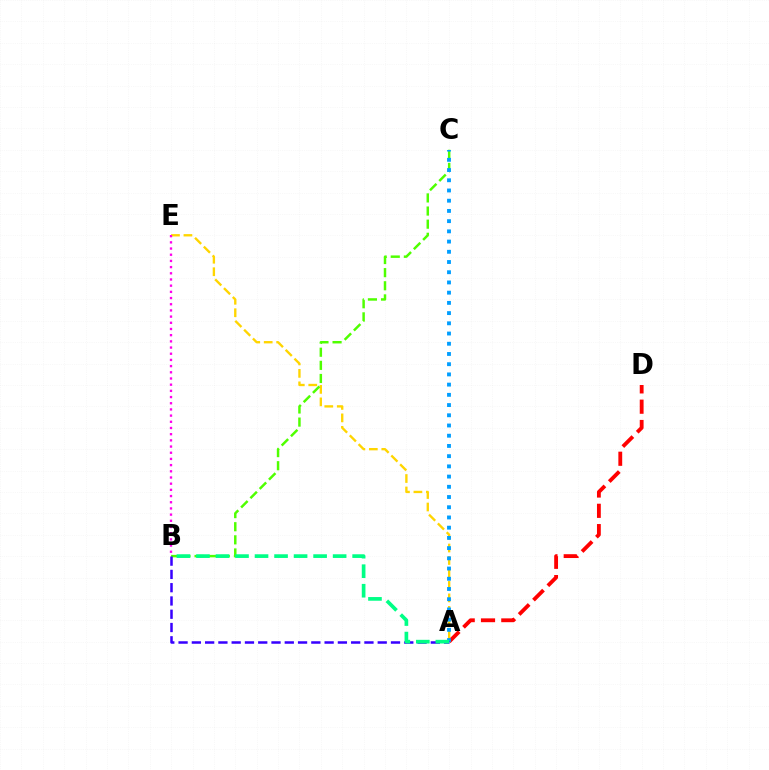{('A', 'E'): [{'color': '#ffd500', 'line_style': 'dashed', 'thickness': 1.69}], ('A', 'D'): [{'color': '#ff0000', 'line_style': 'dashed', 'thickness': 2.76}], ('B', 'C'): [{'color': '#4fff00', 'line_style': 'dashed', 'thickness': 1.78}], ('A', 'C'): [{'color': '#009eff', 'line_style': 'dotted', 'thickness': 2.78}], ('A', 'B'): [{'color': '#3700ff', 'line_style': 'dashed', 'thickness': 1.8}, {'color': '#00ff86', 'line_style': 'dashed', 'thickness': 2.65}], ('B', 'E'): [{'color': '#ff00ed', 'line_style': 'dotted', 'thickness': 1.68}]}